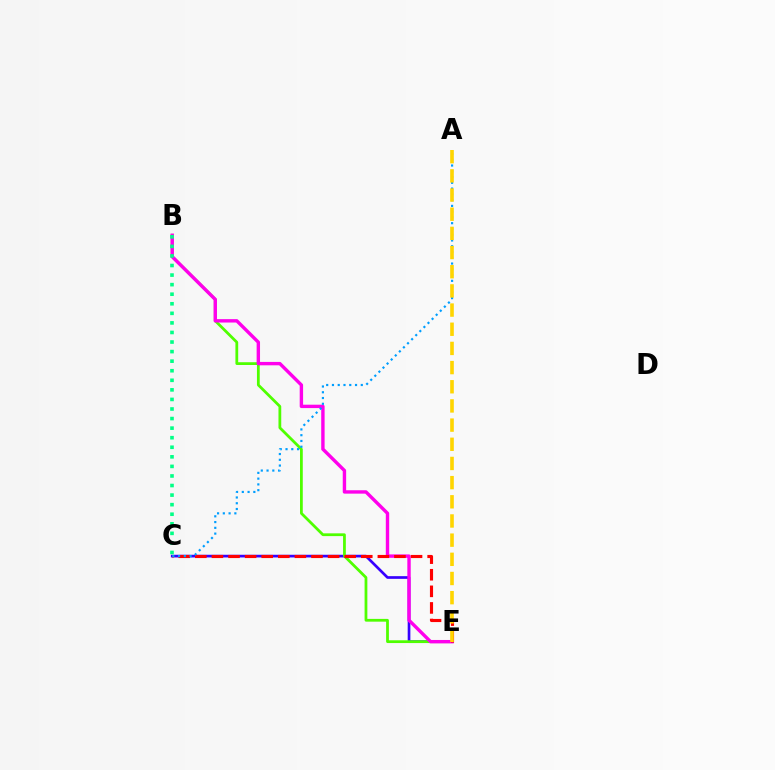{('C', 'E'): [{'color': '#3700ff', 'line_style': 'solid', 'thickness': 1.94}, {'color': '#ff0000', 'line_style': 'dashed', 'thickness': 2.25}], ('B', 'E'): [{'color': '#4fff00', 'line_style': 'solid', 'thickness': 1.99}, {'color': '#ff00ed', 'line_style': 'solid', 'thickness': 2.44}], ('A', 'C'): [{'color': '#009eff', 'line_style': 'dotted', 'thickness': 1.57}], ('B', 'C'): [{'color': '#00ff86', 'line_style': 'dotted', 'thickness': 2.6}], ('A', 'E'): [{'color': '#ffd500', 'line_style': 'dashed', 'thickness': 2.6}]}